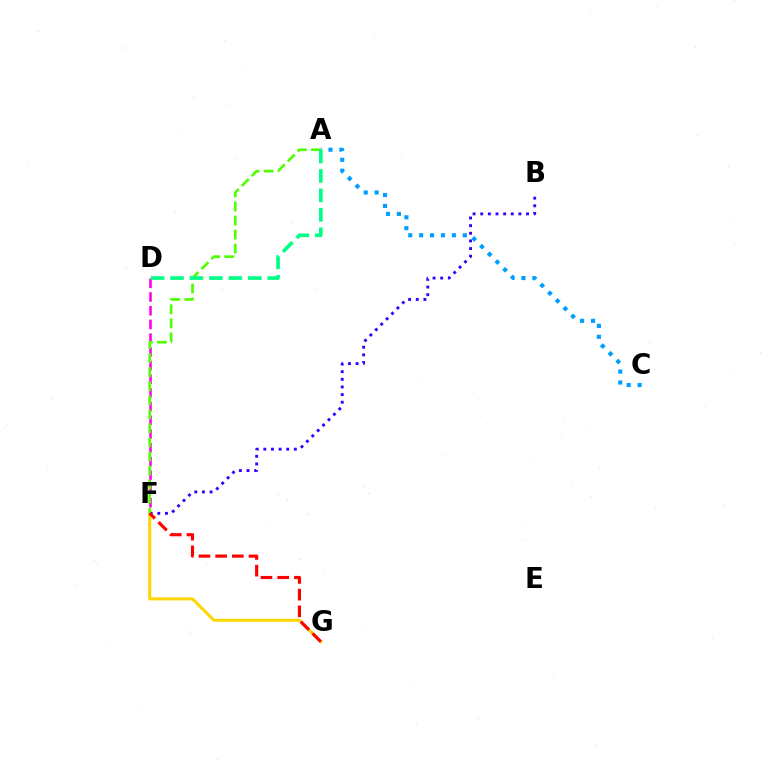{('A', 'C'): [{'color': '#009eff', 'line_style': 'dotted', 'thickness': 2.96}], ('F', 'G'): [{'color': '#ffd500', 'line_style': 'solid', 'thickness': 2.18}, {'color': '#ff0000', 'line_style': 'dashed', 'thickness': 2.27}], ('D', 'F'): [{'color': '#ff00ed', 'line_style': 'dashed', 'thickness': 1.86}], ('B', 'F'): [{'color': '#3700ff', 'line_style': 'dotted', 'thickness': 2.08}], ('A', 'F'): [{'color': '#4fff00', 'line_style': 'dashed', 'thickness': 1.91}], ('A', 'D'): [{'color': '#00ff86', 'line_style': 'dashed', 'thickness': 2.64}]}